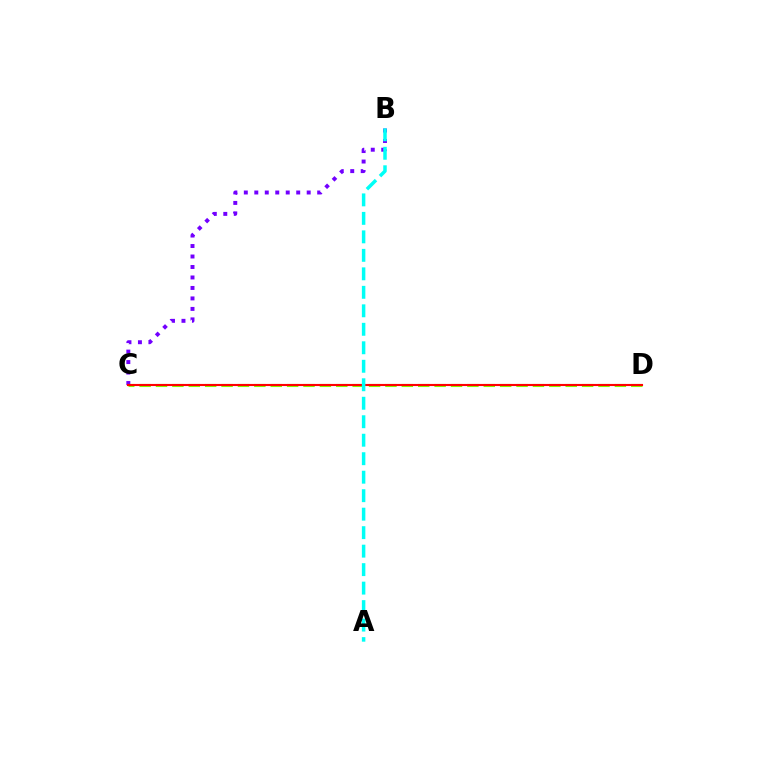{('B', 'C'): [{'color': '#7200ff', 'line_style': 'dotted', 'thickness': 2.85}], ('C', 'D'): [{'color': '#84ff00', 'line_style': 'dashed', 'thickness': 2.23}, {'color': '#ff0000', 'line_style': 'solid', 'thickness': 1.52}], ('A', 'B'): [{'color': '#00fff6', 'line_style': 'dashed', 'thickness': 2.51}]}